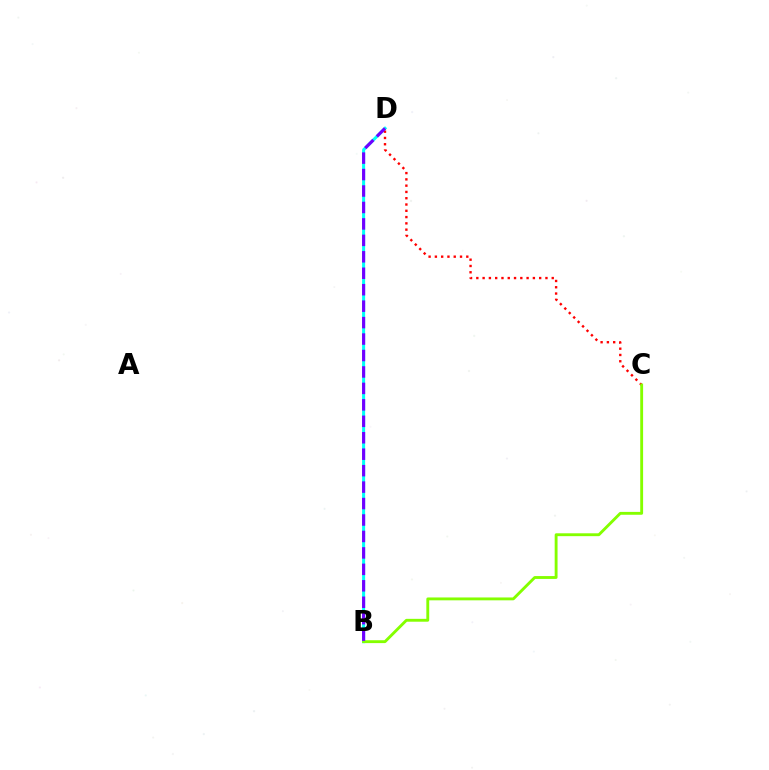{('B', 'D'): [{'color': '#00fff6', 'line_style': 'solid', 'thickness': 2.18}, {'color': '#7200ff', 'line_style': 'dashed', 'thickness': 2.23}], ('C', 'D'): [{'color': '#ff0000', 'line_style': 'dotted', 'thickness': 1.71}], ('B', 'C'): [{'color': '#84ff00', 'line_style': 'solid', 'thickness': 2.06}]}